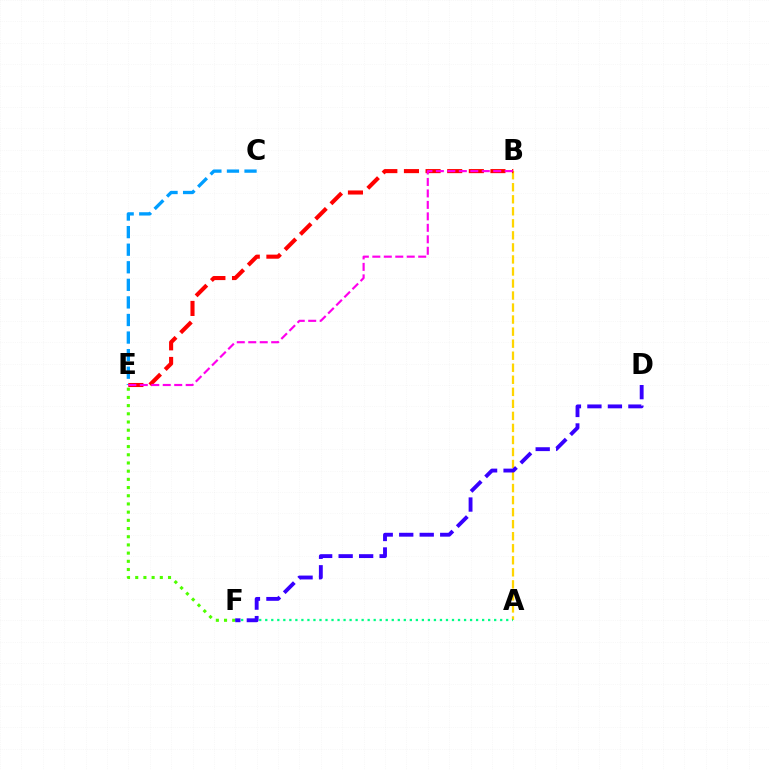{('E', 'F'): [{'color': '#4fff00', 'line_style': 'dotted', 'thickness': 2.23}], ('A', 'B'): [{'color': '#ffd500', 'line_style': 'dashed', 'thickness': 1.63}], ('C', 'E'): [{'color': '#009eff', 'line_style': 'dashed', 'thickness': 2.39}], ('A', 'F'): [{'color': '#00ff86', 'line_style': 'dotted', 'thickness': 1.64}], ('B', 'E'): [{'color': '#ff0000', 'line_style': 'dashed', 'thickness': 2.94}, {'color': '#ff00ed', 'line_style': 'dashed', 'thickness': 1.56}], ('D', 'F'): [{'color': '#3700ff', 'line_style': 'dashed', 'thickness': 2.78}]}